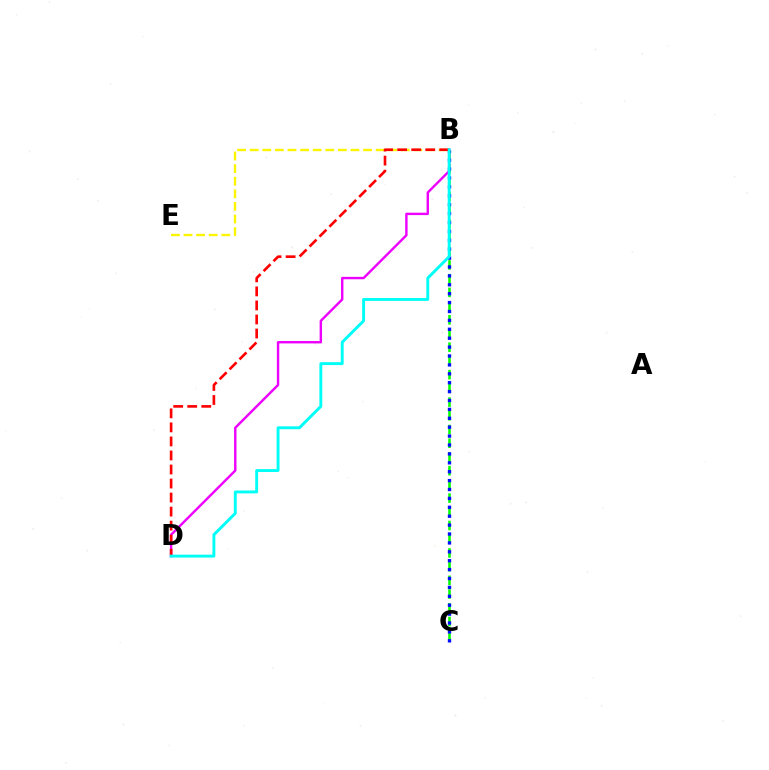{('B', 'C'): [{'color': '#08ff00', 'line_style': 'dashed', 'thickness': 1.86}, {'color': '#0010ff', 'line_style': 'dotted', 'thickness': 2.42}], ('B', 'E'): [{'color': '#fcf500', 'line_style': 'dashed', 'thickness': 1.71}], ('B', 'D'): [{'color': '#ee00ff', 'line_style': 'solid', 'thickness': 1.73}, {'color': '#ff0000', 'line_style': 'dashed', 'thickness': 1.91}, {'color': '#00fff6', 'line_style': 'solid', 'thickness': 2.1}]}